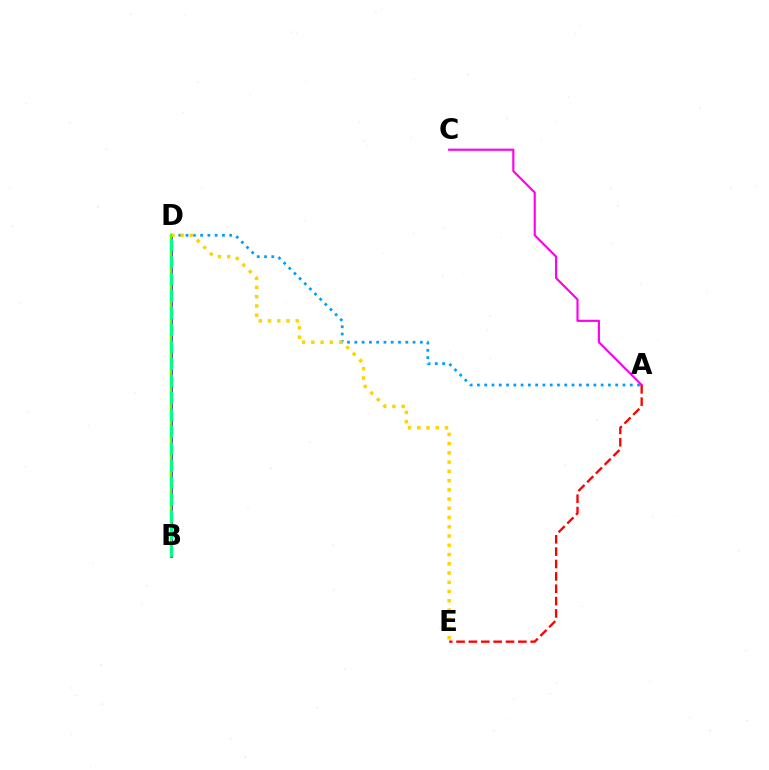{('B', 'D'): [{'color': '#3700ff', 'line_style': 'solid', 'thickness': 1.89}, {'color': '#4fff00', 'line_style': 'solid', 'thickness': 1.72}, {'color': '#00ff86', 'line_style': 'dashed', 'thickness': 2.3}], ('A', 'D'): [{'color': '#009eff', 'line_style': 'dotted', 'thickness': 1.98}], ('A', 'C'): [{'color': '#ff00ed', 'line_style': 'solid', 'thickness': 1.55}], ('A', 'E'): [{'color': '#ff0000', 'line_style': 'dashed', 'thickness': 1.68}], ('D', 'E'): [{'color': '#ffd500', 'line_style': 'dotted', 'thickness': 2.51}]}